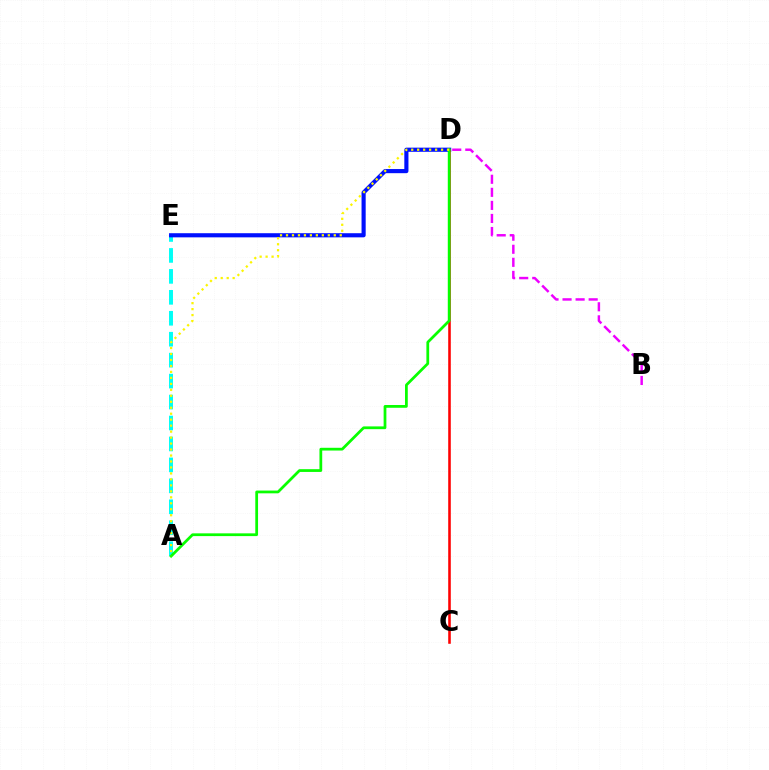{('A', 'E'): [{'color': '#00fff6', 'line_style': 'dashed', 'thickness': 2.85}], ('D', 'E'): [{'color': '#0010ff', 'line_style': 'solid', 'thickness': 2.98}], ('B', 'D'): [{'color': '#ee00ff', 'line_style': 'dashed', 'thickness': 1.77}], ('C', 'D'): [{'color': '#ff0000', 'line_style': 'solid', 'thickness': 1.86}], ('A', 'D'): [{'color': '#08ff00', 'line_style': 'solid', 'thickness': 1.99}, {'color': '#fcf500', 'line_style': 'dotted', 'thickness': 1.62}]}